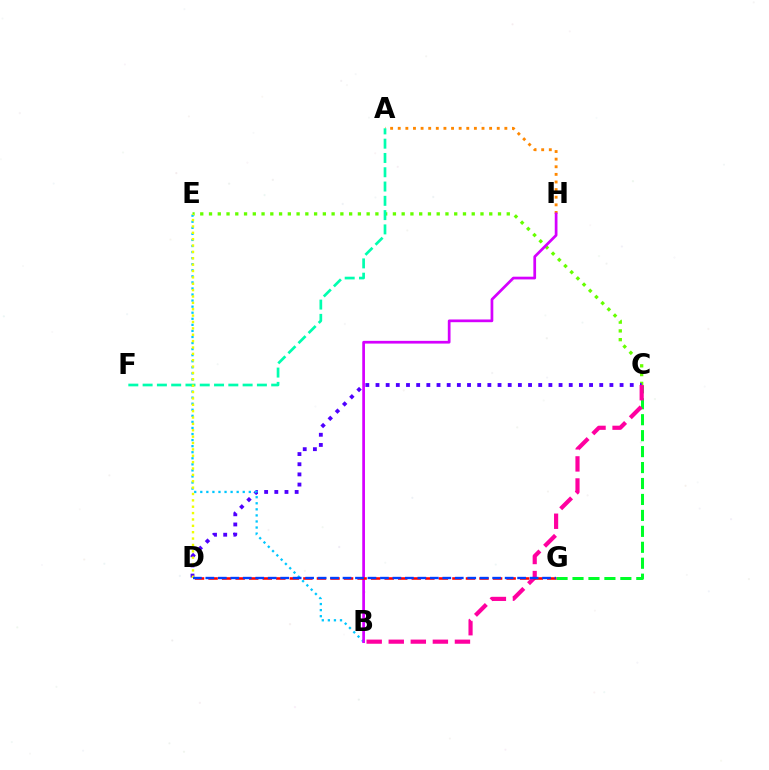{('A', 'H'): [{'color': '#ff8800', 'line_style': 'dotted', 'thickness': 2.07}], ('C', 'E'): [{'color': '#66ff00', 'line_style': 'dotted', 'thickness': 2.38}], ('C', 'D'): [{'color': '#4f00ff', 'line_style': 'dotted', 'thickness': 2.76}], ('C', 'G'): [{'color': '#00ff27', 'line_style': 'dashed', 'thickness': 2.17}], ('B', 'E'): [{'color': '#00c7ff', 'line_style': 'dotted', 'thickness': 1.65}], ('A', 'F'): [{'color': '#00ffaf', 'line_style': 'dashed', 'thickness': 1.94}], ('B', 'H'): [{'color': '#d600ff', 'line_style': 'solid', 'thickness': 1.96}], ('B', 'C'): [{'color': '#ff00a0', 'line_style': 'dashed', 'thickness': 3.0}], ('D', 'E'): [{'color': '#eeff00', 'line_style': 'dotted', 'thickness': 1.73}], ('D', 'G'): [{'color': '#ff0000', 'line_style': 'dashed', 'thickness': 1.84}, {'color': '#003fff', 'line_style': 'dashed', 'thickness': 1.69}]}